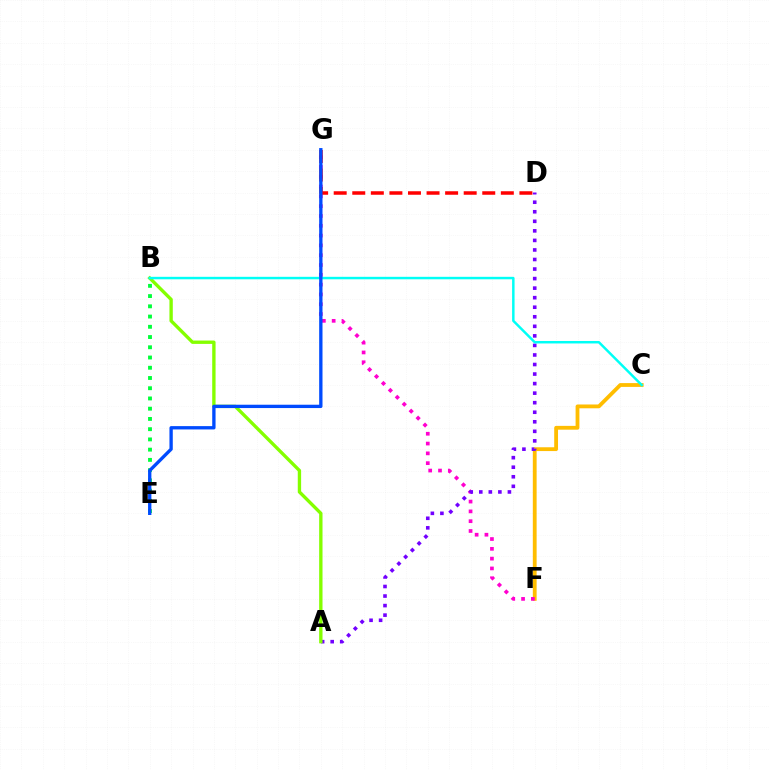{('C', 'F'): [{'color': '#ffbd00', 'line_style': 'solid', 'thickness': 2.74}], ('F', 'G'): [{'color': '#ff00cf', 'line_style': 'dotted', 'thickness': 2.66}], ('D', 'G'): [{'color': '#ff0000', 'line_style': 'dashed', 'thickness': 2.52}], ('A', 'D'): [{'color': '#7200ff', 'line_style': 'dotted', 'thickness': 2.59}], ('A', 'B'): [{'color': '#84ff00', 'line_style': 'solid', 'thickness': 2.42}], ('B', 'E'): [{'color': '#00ff39', 'line_style': 'dotted', 'thickness': 2.78}], ('B', 'C'): [{'color': '#00fff6', 'line_style': 'solid', 'thickness': 1.78}], ('E', 'G'): [{'color': '#004bff', 'line_style': 'solid', 'thickness': 2.4}]}